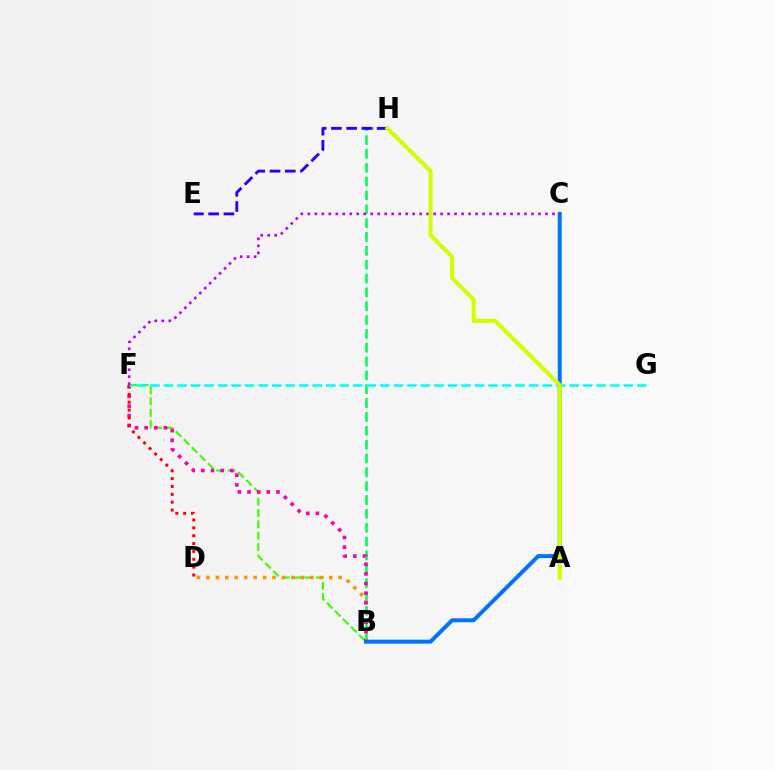{('B', 'F'): [{'color': '#3dff00', 'line_style': 'dashed', 'thickness': 1.54}, {'color': '#ff00ac', 'line_style': 'dotted', 'thickness': 2.62}], ('B', 'H'): [{'color': '#00ff5c', 'line_style': 'dashed', 'thickness': 1.88}], ('B', 'D'): [{'color': '#ff9400', 'line_style': 'dotted', 'thickness': 2.57}], ('D', 'F'): [{'color': '#ff0000', 'line_style': 'dotted', 'thickness': 2.14}], ('F', 'G'): [{'color': '#00fff6', 'line_style': 'dashed', 'thickness': 1.84}], ('C', 'F'): [{'color': '#b900ff', 'line_style': 'dotted', 'thickness': 1.9}], ('E', 'H'): [{'color': '#2500ff', 'line_style': 'dashed', 'thickness': 2.07}], ('B', 'C'): [{'color': '#0074ff', 'line_style': 'solid', 'thickness': 2.86}], ('A', 'H'): [{'color': '#d1ff00', 'line_style': 'solid', 'thickness': 2.94}]}